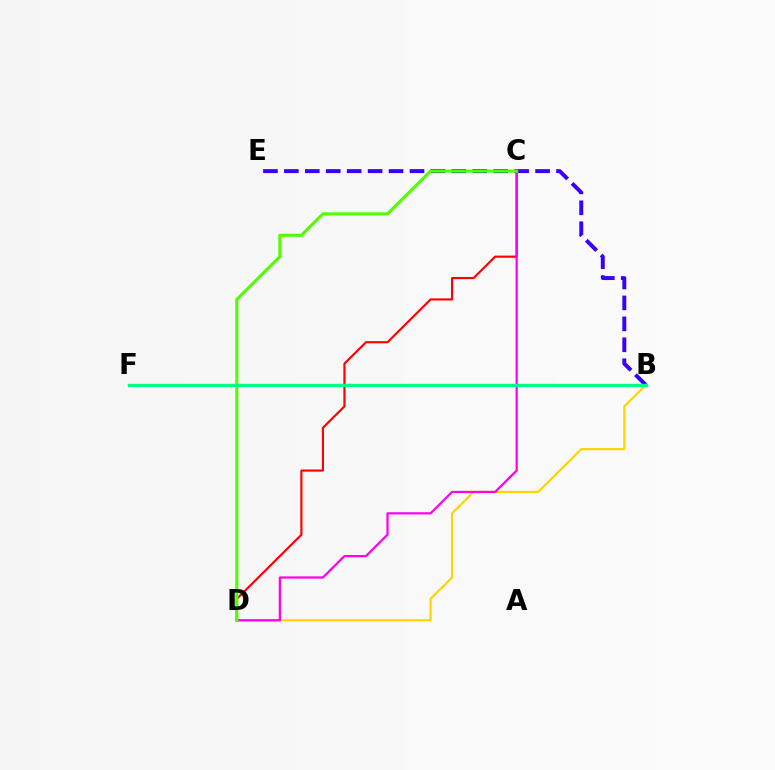{('B', 'E'): [{'color': '#3700ff', 'line_style': 'dashed', 'thickness': 2.84}], ('B', 'F'): [{'color': '#009eff', 'line_style': 'solid', 'thickness': 1.56}, {'color': '#00ff86', 'line_style': 'solid', 'thickness': 2.31}], ('C', 'D'): [{'color': '#ff0000', 'line_style': 'solid', 'thickness': 1.55}, {'color': '#ff00ed', 'line_style': 'solid', 'thickness': 1.61}, {'color': '#4fff00', 'line_style': 'solid', 'thickness': 2.21}], ('B', 'D'): [{'color': '#ffd500', 'line_style': 'solid', 'thickness': 1.58}]}